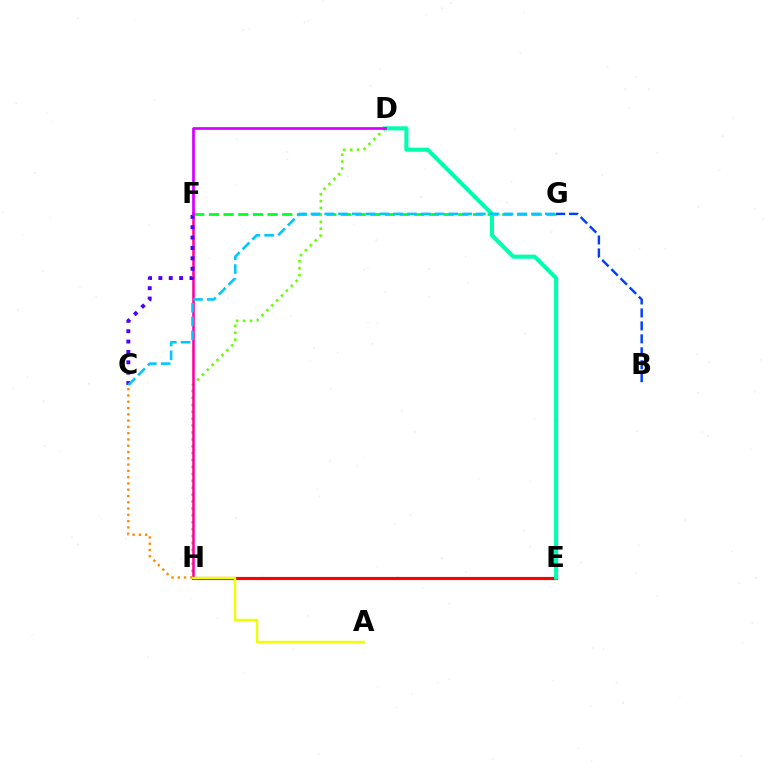{('F', 'G'): [{'color': '#00ff27', 'line_style': 'dashed', 'thickness': 1.99}], ('D', 'H'): [{'color': '#66ff00', 'line_style': 'dotted', 'thickness': 1.88}], ('B', 'G'): [{'color': '#003fff', 'line_style': 'dashed', 'thickness': 1.76}], ('F', 'H'): [{'color': '#ff00a0', 'line_style': 'solid', 'thickness': 1.86}], ('E', 'H'): [{'color': '#ff0000', 'line_style': 'solid', 'thickness': 2.26}], ('D', 'E'): [{'color': '#00ffaf', 'line_style': 'solid', 'thickness': 2.95}], ('C', 'F'): [{'color': '#4f00ff', 'line_style': 'dotted', 'thickness': 2.82}], ('C', 'G'): [{'color': '#00c7ff', 'line_style': 'dashed', 'thickness': 1.87}], ('D', 'F'): [{'color': '#d600ff', 'line_style': 'solid', 'thickness': 1.97}], ('C', 'H'): [{'color': '#ff8800', 'line_style': 'dotted', 'thickness': 1.71}], ('A', 'H'): [{'color': '#eeff00', 'line_style': 'solid', 'thickness': 1.73}]}